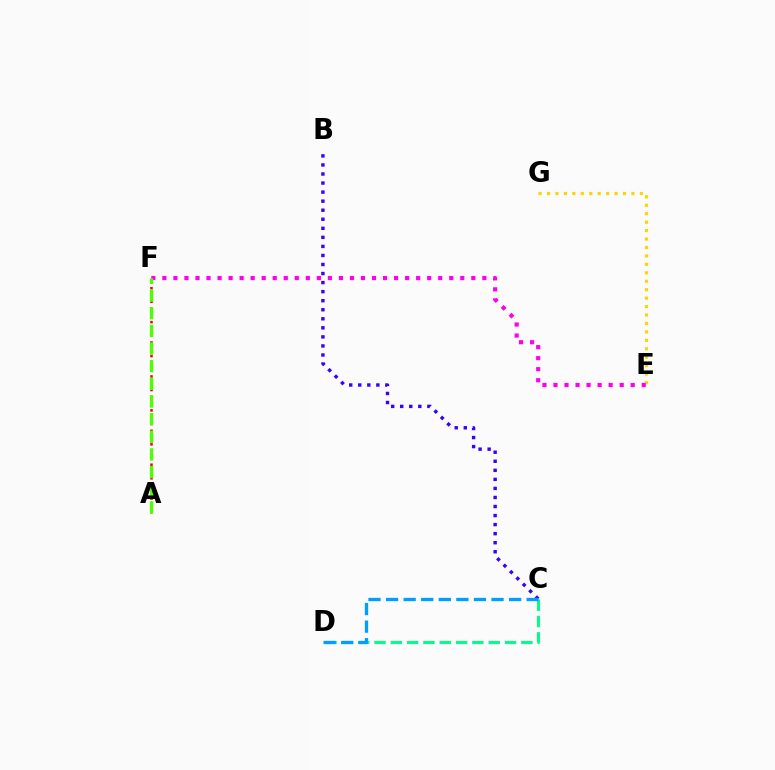{('A', 'F'): [{'color': '#ff0000', 'line_style': 'dotted', 'thickness': 1.84}, {'color': '#4fff00', 'line_style': 'dashed', 'thickness': 2.4}], ('E', 'G'): [{'color': '#ffd500', 'line_style': 'dotted', 'thickness': 2.29}], ('C', 'D'): [{'color': '#00ff86', 'line_style': 'dashed', 'thickness': 2.22}, {'color': '#009eff', 'line_style': 'dashed', 'thickness': 2.39}], ('E', 'F'): [{'color': '#ff00ed', 'line_style': 'dotted', 'thickness': 3.0}], ('B', 'C'): [{'color': '#3700ff', 'line_style': 'dotted', 'thickness': 2.46}]}